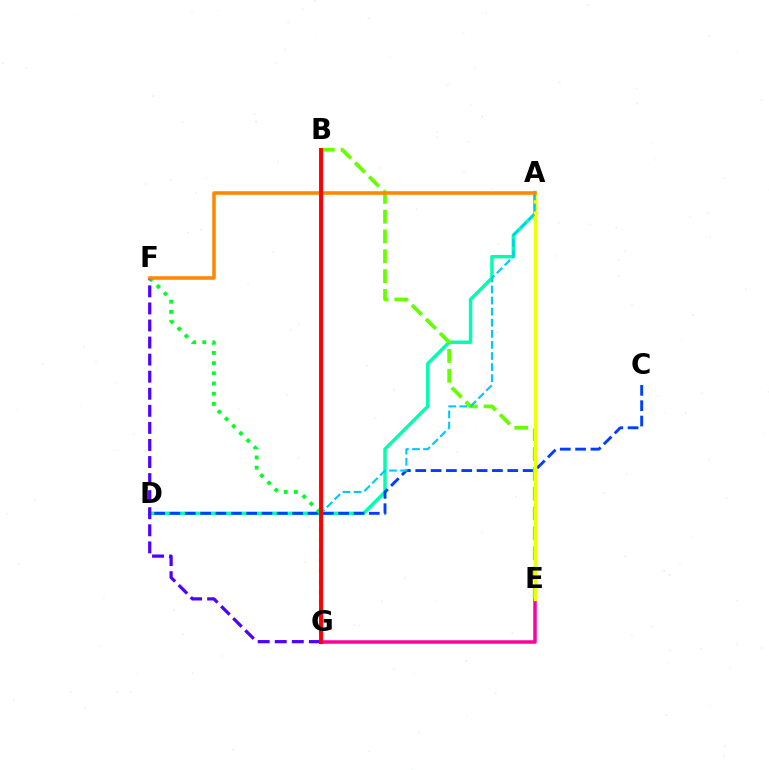{('B', 'G'): [{'color': '#d600ff', 'line_style': 'solid', 'thickness': 2.35}, {'color': '#ff0000', 'line_style': 'solid', 'thickness': 2.81}], ('E', 'G'): [{'color': '#ff00a0', 'line_style': 'solid', 'thickness': 2.52}], ('A', 'D'): [{'color': '#00ffaf', 'line_style': 'solid', 'thickness': 2.48}], ('C', 'D'): [{'color': '#003fff', 'line_style': 'dashed', 'thickness': 2.08}], ('F', 'G'): [{'color': '#00ff27', 'line_style': 'dotted', 'thickness': 2.77}, {'color': '#4f00ff', 'line_style': 'dashed', 'thickness': 2.32}], ('B', 'E'): [{'color': '#66ff00', 'line_style': 'dashed', 'thickness': 2.69}], ('A', 'E'): [{'color': '#eeff00', 'line_style': 'solid', 'thickness': 2.32}], ('A', 'G'): [{'color': '#00c7ff', 'line_style': 'dashed', 'thickness': 1.51}], ('A', 'F'): [{'color': '#ff8800', 'line_style': 'solid', 'thickness': 2.56}]}